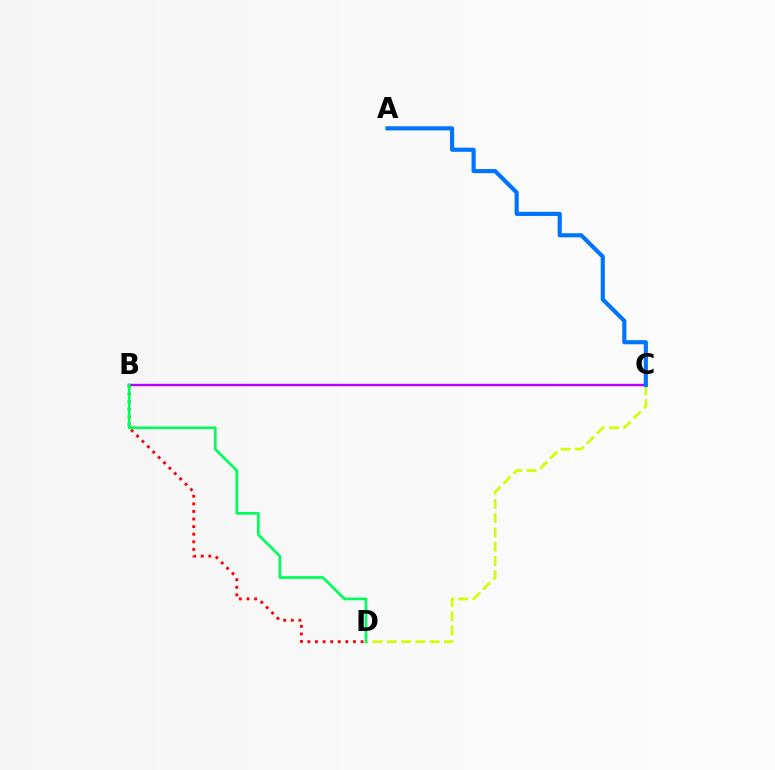{('B', 'D'): [{'color': '#ff0000', 'line_style': 'dotted', 'thickness': 2.06}, {'color': '#00ff5c', 'line_style': 'solid', 'thickness': 1.95}], ('B', 'C'): [{'color': '#b900ff', 'line_style': 'solid', 'thickness': 1.72}], ('C', 'D'): [{'color': '#d1ff00', 'line_style': 'dashed', 'thickness': 1.94}], ('A', 'C'): [{'color': '#0074ff', 'line_style': 'solid', 'thickness': 2.98}]}